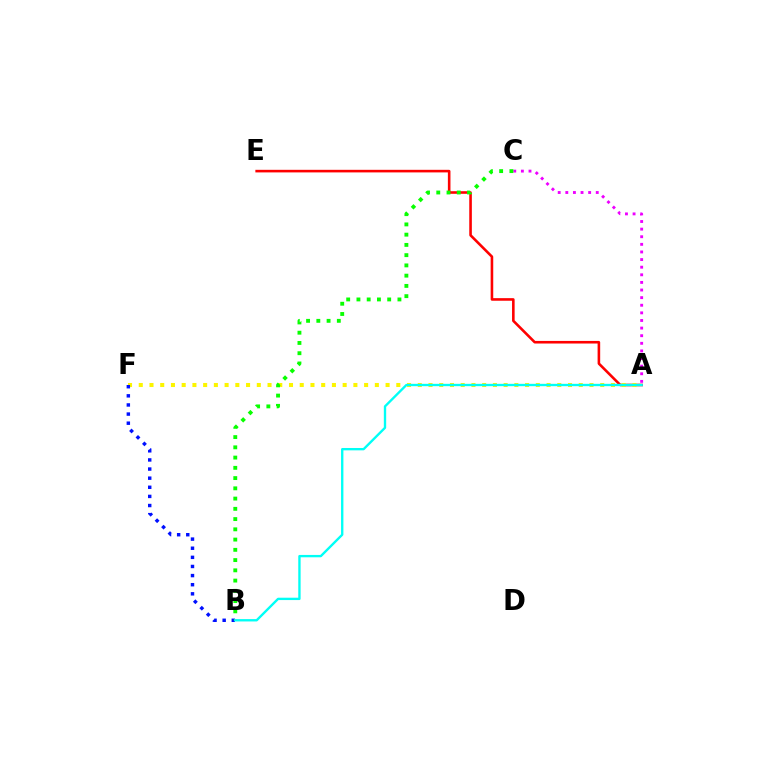{('A', 'E'): [{'color': '#ff0000', 'line_style': 'solid', 'thickness': 1.87}], ('A', 'F'): [{'color': '#fcf500', 'line_style': 'dotted', 'thickness': 2.92}], ('B', 'F'): [{'color': '#0010ff', 'line_style': 'dotted', 'thickness': 2.48}], ('A', 'C'): [{'color': '#ee00ff', 'line_style': 'dotted', 'thickness': 2.07}], ('B', 'C'): [{'color': '#08ff00', 'line_style': 'dotted', 'thickness': 2.78}], ('A', 'B'): [{'color': '#00fff6', 'line_style': 'solid', 'thickness': 1.7}]}